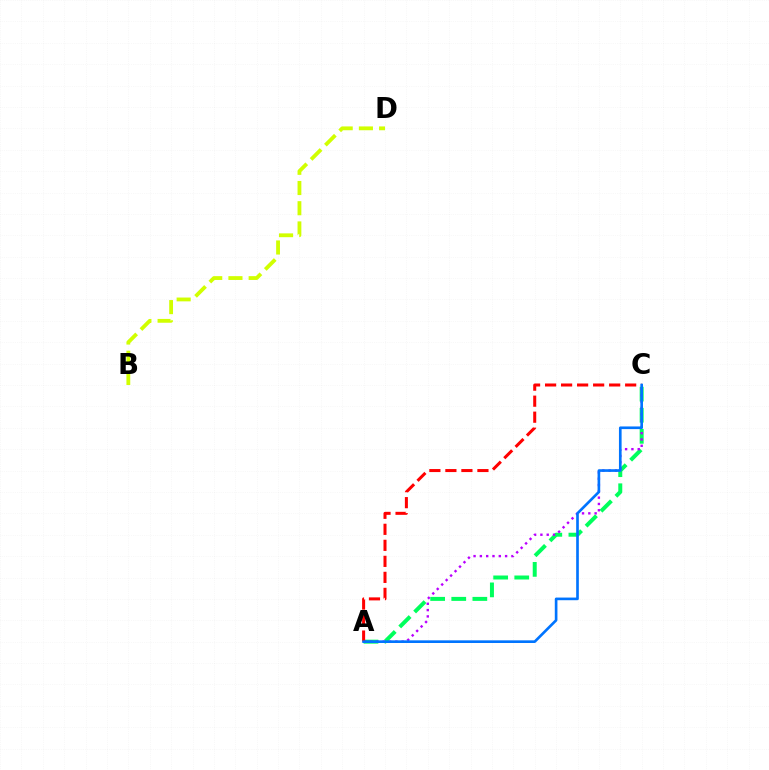{('A', 'C'): [{'color': '#00ff5c', 'line_style': 'dashed', 'thickness': 2.87}, {'color': '#b900ff', 'line_style': 'dotted', 'thickness': 1.71}, {'color': '#ff0000', 'line_style': 'dashed', 'thickness': 2.18}, {'color': '#0074ff', 'line_style': 'solid', 'thickness': 1.91}], ('B', 'D'): [{'color': '#d1ff00', 'line_style': 'dashed', 'thickness': 2.75}]}